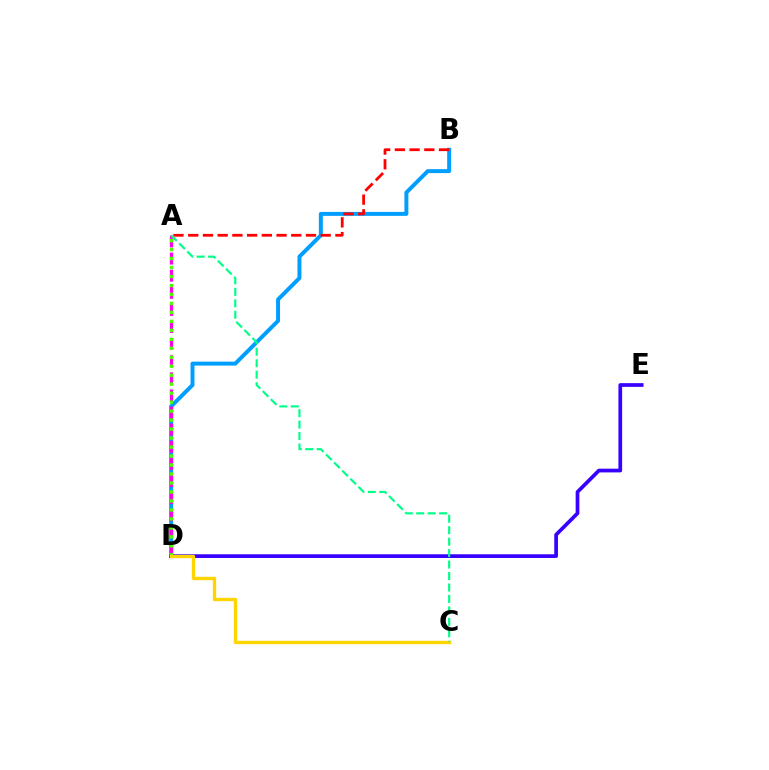{('B', 'D'): [{'color': '#009eff', 'line_style': 'solid', 'thickness': 2.85}], ('A', 'D'): [{'color': '#ff00ed', 'line_style': 'dashed', 'thickness': 2.32}, {'color': '#4fff00', 'line_style': 'dotted', 'thickness': 2.44}], ('D', 'E'): [{'color': '#3700ff', 'line_style': 'solid', 'thickness': 2.67}], ('A', 'B'): [{'color': '#ff0000', 'line_style': 'dashed', 'thickness': 2.0}], ('C', 'D'): [{'color': '#ffd500', 'line_style': 'solid', 'thickness': 2.42}], ('A', 'C'): [{'color': '#00ff86', 'line_style': 'dashed', 'thickness': 1.56}]}